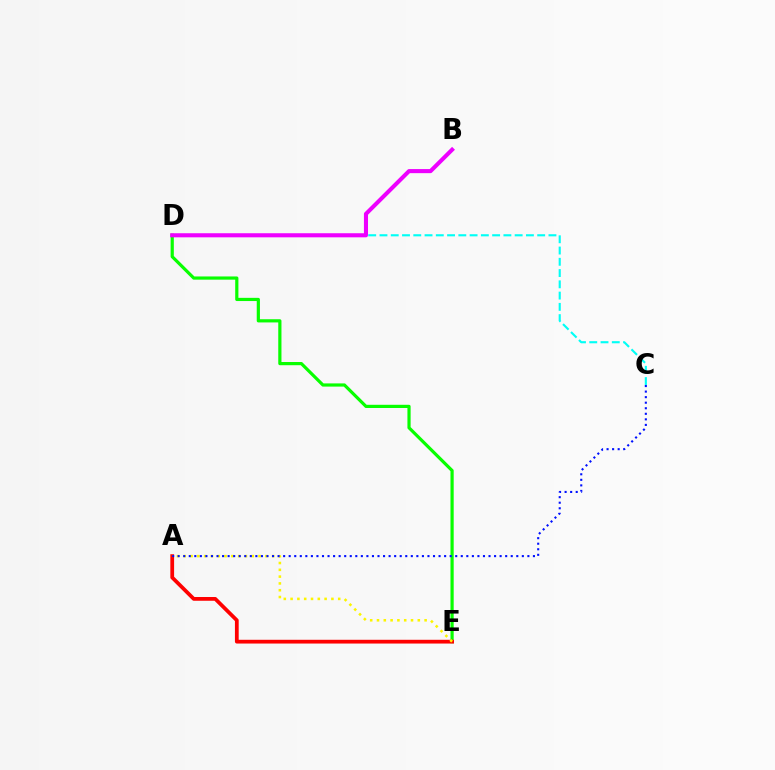{('D', 'E'): [{'color': '#08ff00', 'line_style': 'solid', 'thickness': 2.3}], ('A', 'E'): [{'color': '#ff0000', 'line_style': 'solid', 'thickness': 2.7}, {'color': '#fcf500', 'line_style': 'dotted', 'thickness': 1.85}], ('C', 'D'): [{'color': '#00fff6', 'line_style': 'dashed', 'thickness': 1.53}], ('A', 'C'): [{'color': '#0010ff', 'line_style': 'dotted', 'thickness': 1.51}], ('B', 'D'): [{'color': '#ee00ff', 'line_style': 'solid', 'thickness': 2.94}]}